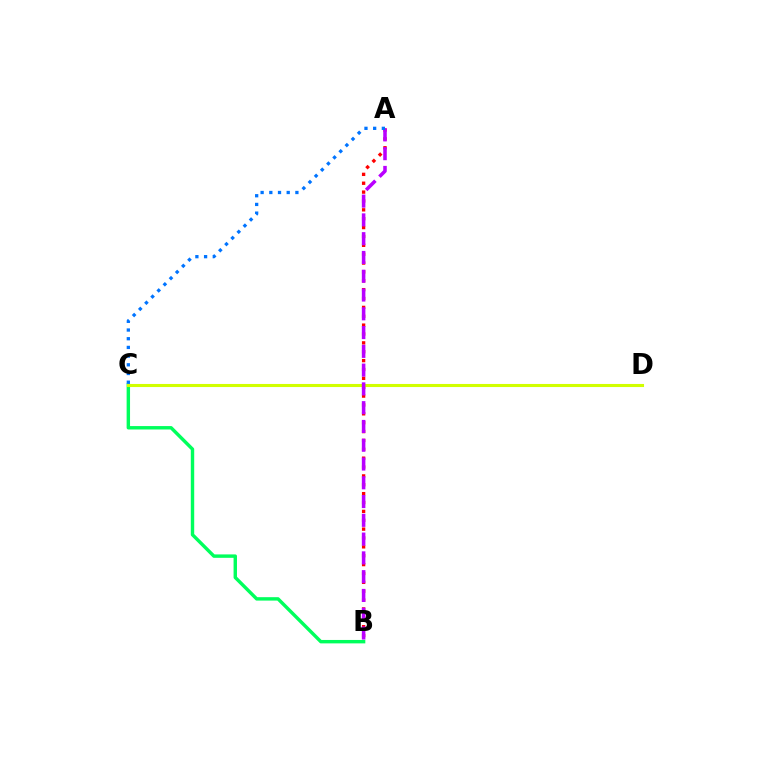{('B', 'C'): [{'color': '#00ff5c', 'line_style': 'solid', 'thickness': 2.46}], ('A', 'B'): [{'color': '#ff0000', 'line_style': 'dotted', 'thickness': 2.41}, {'color': '#b900ff', 'line_style': 'dashed', 'thickness': 2.55}], ('C', 'D'): [{'color': '#d1ff00', 'line_style': 'solid', 'thickness': 2.22}], ('A', 'C'): [{'color': '#0074ff', 'line_style': 'dotted', 'thickness': 2.36}]}